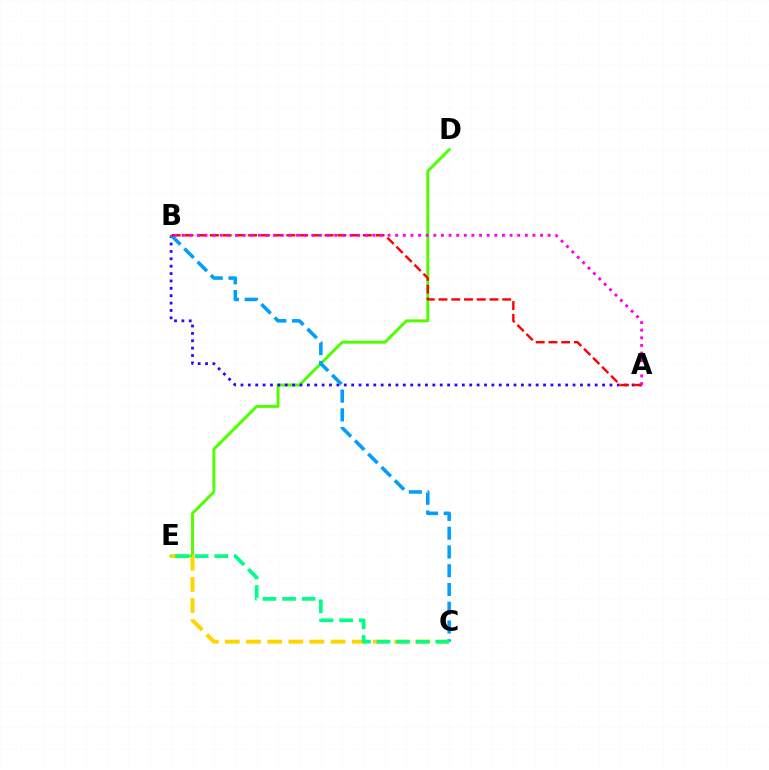{('D', 'E'): [{'color': '#4fff00', 'line_style': 'solid', 'thickness': 2.11}], ('A', 'B'): [{'color': '#3700ff', 'line_style': 'dotted', 'thickness': 2.01}, {'color': '#ff0000', 'line_style': 'dashed', 'thickness': 1.73}, {'color': '#ff00ed', 'line_style': 'dotted', 'thickness': 2.07}], ('C', 'E'): [{'color': '#ffd500', 'line_style': 'dashed', 'thickness': 2.87}, {'color': '#00ff86', 'line_style': 'dashed', 'thickness': 2.66}], ('B', 'C'): [{'color': '#009eff', 'line_style': 'dashed', 'thickness': 2.55}]}